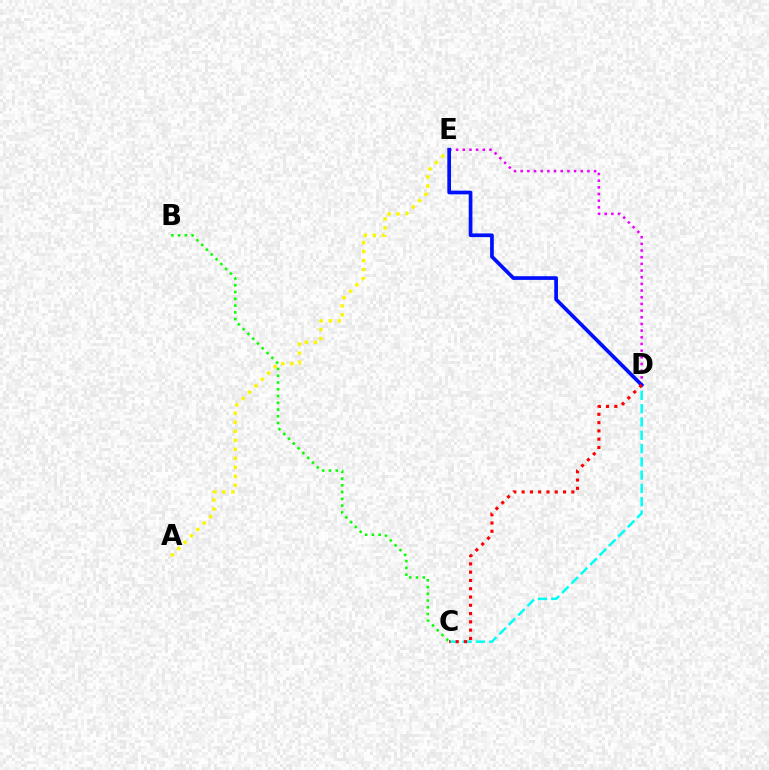{('A', 'E'): [{'color': '#fcf500', 'line_style': 'dotted', 'thickness': 2.45}], ('D', 'E'): [{'color': '#ee00ff', 'line_style': 'dotted', 'thickness': 1.81}, {'color': '#0010ff', 'line_style': 'solid', 'thickness': 2.67}], ('B', 'C'): [{'color': '#08ff00', 'line_style': 'dotted', 'thickness': 1.84}], ('C', 'D'): [{'color': '#00fff6', 'line_style': 'dashed', 'thickness': 1.81}, {'color': '#ff0000', 'line_style': 'dotted', 'thickness': 2.25}]}